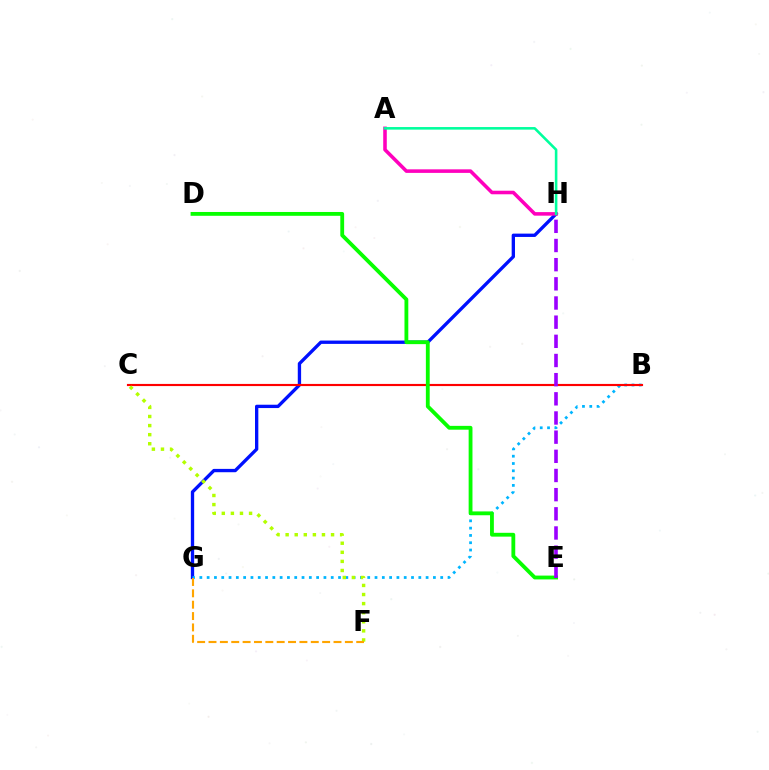{('G', 'H'): [{'color': '#0010ff', 'line_style': 'solid', 'thickness': 2.4}], ('B', 'G'): [{'color': '#00b5ff', 'line_style': 'dotted', 'thickness': 1.98}], ('B', 'C'): [{'color': '#ff0000', 'line_style': 'solid', 'thickness': 1.54}], ('C', 'F'): [{'color': '#b3ff00', 'line_style': 'dotted', 'thickness': 2.47}], ('A', 'H'): [{'color': '#ff00bd', 'line_style': 'solid', 'thickness': 2.56}, {'color': '#00ff9d', 'line_style': 'solid', 'thickness': 1.86}], ('F', 'G'): [{'color': '#ffa500', 'line_style': 'dashed', 'thickness': 1.54}], ('D', 'E'): [{'color': '#08ff00', 'line_style': 'solid', 'thickness': 2.75}], ('E', 'H'): [{'color': '#9b00ff', 'line_style': 'dashed', 'thickness': 2.6}]}